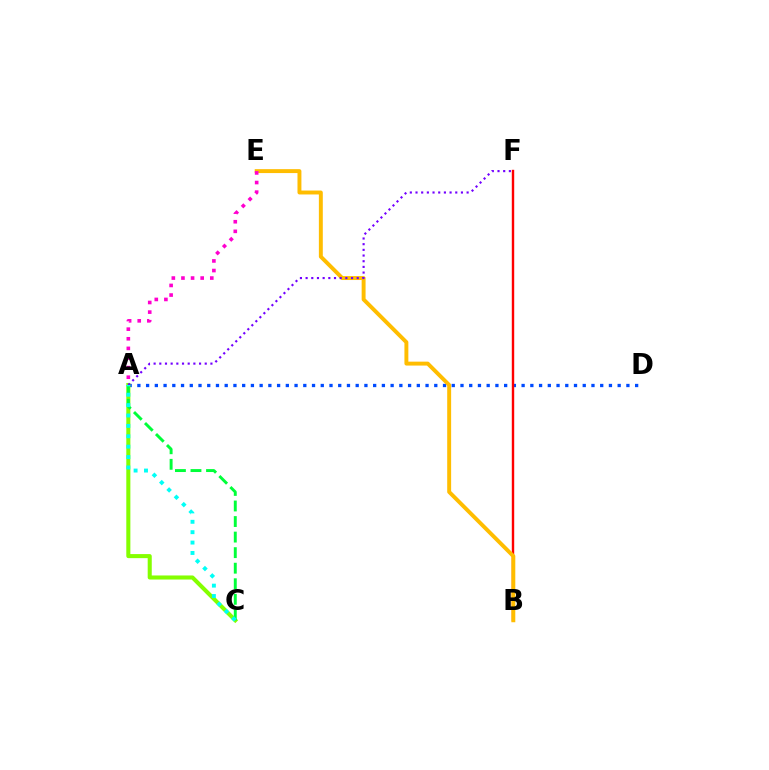{('A', 'D'): [{'color': '#004bff', 'line_style': 'dotted', 'thickness': 2.37}], ('B', 'F'): [{'color': '#ff0000', 'line_style': 'solid', 'thickness': 1.73}], ('B', 'E'): [{'color': '#ffbd00', 'line_style': 'solid', 'thickness': 2.83}], ('A', 'C'): [{'color': '#84ff00', 'line_style': 'solid', 'thickness': 2.92}, {'color': '#00ff39', 'line_style': 'dashed', 'thickness': 2.11}, {'color': '#00fff6', 'line_style': 'dotted', 'thickness': 2.82}], ('A', 'F'): [{'color': '#7200ff', 'line_style': 'dotted', 'thickness': 1.54}], ('A', 'E'): [{'color': '#ff00cf', 'line_style': 'dotted', 'thickness': 2.61}]}